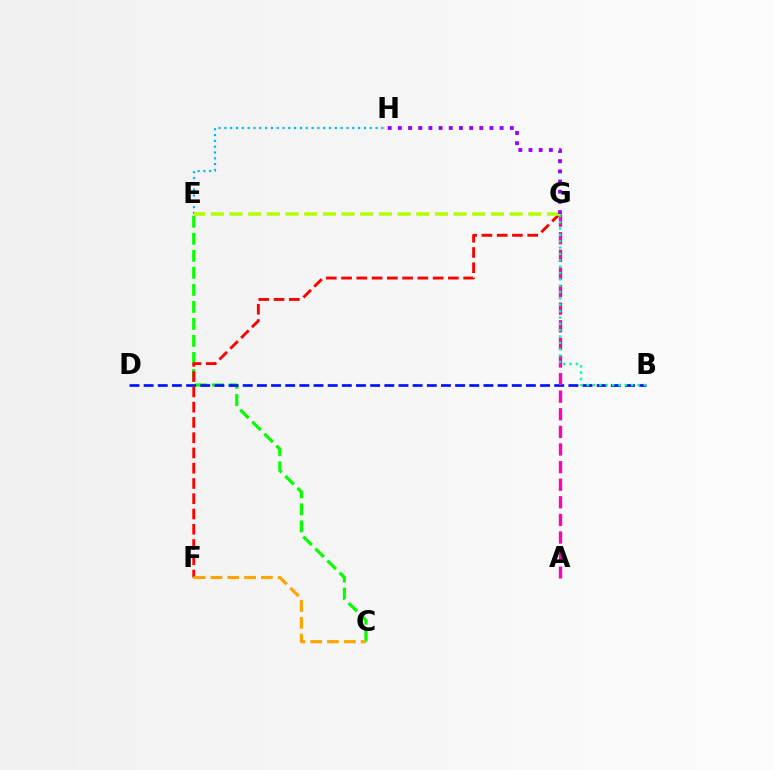{('C', 'E'): [{'color': '#08ff00', 'line_style': 'dashed', 'thickness': 2.31}], ('B', 'D'): [{'color': '#0010ff', 'line_style': 'dashed', 'thickness': 1.92}], ('F', 'G'): [{'color': '#ff0000', 'line_style': 'dashed', 'thickness': 2.07}], ('A', 'G'): [{'color': '#ff00bd', 'line_style': 'dashed', 'thickness': 2.39}], ('E', 'H'): [{'color': '#00b5ff', 'line_style': 'dotted', 'thickness': 1.58}], ('B', 'G'): [{'color': '#00ff9d', 'line_style': 'dotted', 'thickness': 1.72}], ('E', 'G'): [{'color': '#b3ff00', 'line_style': 'dashed', 'thickness': 2.54}], ('C', 'F'): [{'color': '#ffa500', 'line_style': 'dashed', 'thickness': 2.28}], ('G', 'H'): [{'color': '#9b00ff', 'line_style': 'dotted', 'thickness': 2.76}]}